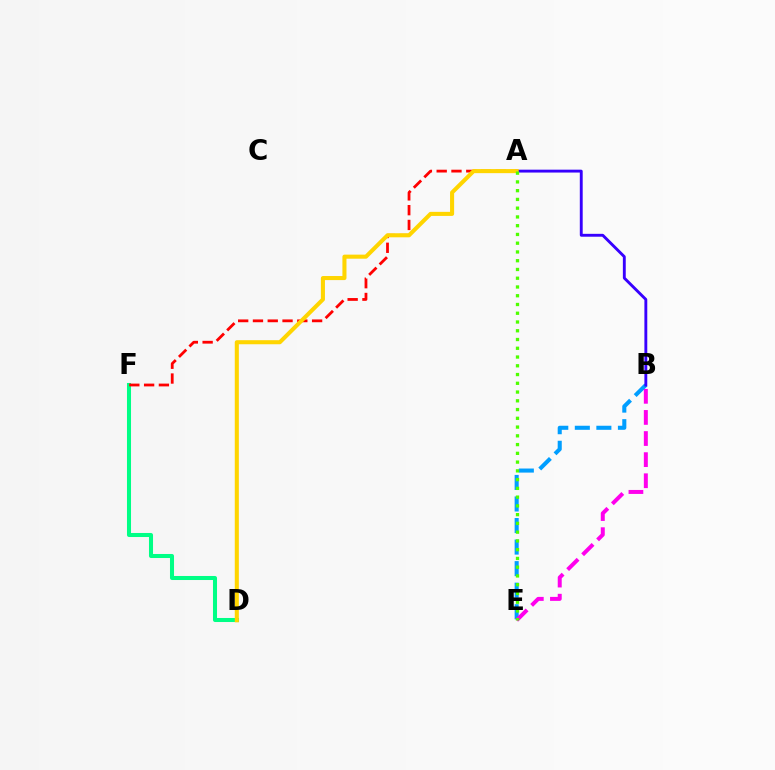{('B', 'E'): [{'color': '#009eff', 'line_style': 'dashed', 'thickness': 2.93}, {'color': '#ff00ed', 'line_style': 'dashed', 'thickness': 2.87}], ('D', 'F'): [{'color': '#00ff86', 'line_style': 'solid', 'thickness': 2.91}], ('A', 'B'): [{'color': '#3700ff', 'line_style': 'solid', 'thickness': 2.07}], ('A', 'F'): [{'color': '#ff0000', 'line_style': 'dashed', 'thickness': 2.01}], ('A', 'D'): [{'color': '#ffd500', 'line_style': 'solid', 'thickness': 2.93}], ('A', 'E'): [{'color': '#4fff00', 'line_style': 'dotted', 'thickness': 2.38}]}